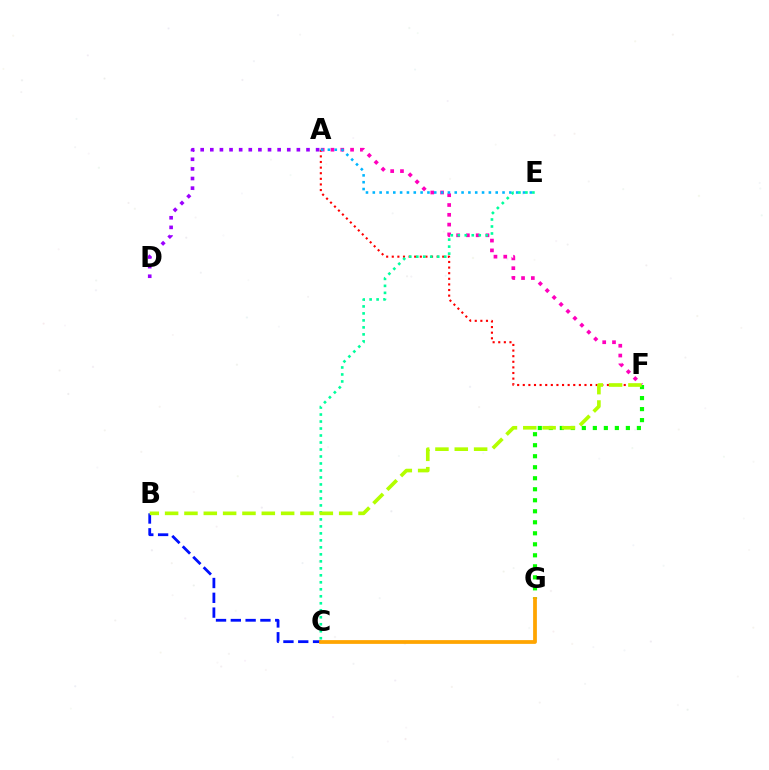{('A', 'F'): [{'color': '#ff0000', 'line_style': 'dotted', 'thickness': 1.52}, {'color': '#ff00bd', 'line_style': 'dotted', 'thickness': 2.66}], ('B', 'C'): [{'color': '#0010ff', 'line_style': 'dashed', 'thickness': 2.01}], ('F', 'G'): [{'color': '#08ff00', 'line_style': 'dotted', 'thickness': 2.99}], ('A', 'E'): [{'color': '#00b5ff', 'line_style': 'dotted', 'thickness': 1.86}], ('C', 'E'): [{'color': '#00ff9d', 'line_style': 'dotted', 'thickness': 1.9}], ('B', 'F'): [{'color': '#b3ff00', 'line_style': 'dashed', 'thickness': 2.63}], ('A', 'D'): [{'color': '#9b00ff', 'line_style': 'dotted', 'thickness': 2.61}], ('C', 'G'): [{'color': '#ffa500', 'line_style': 'solid', 'thickness': 2.7}]}